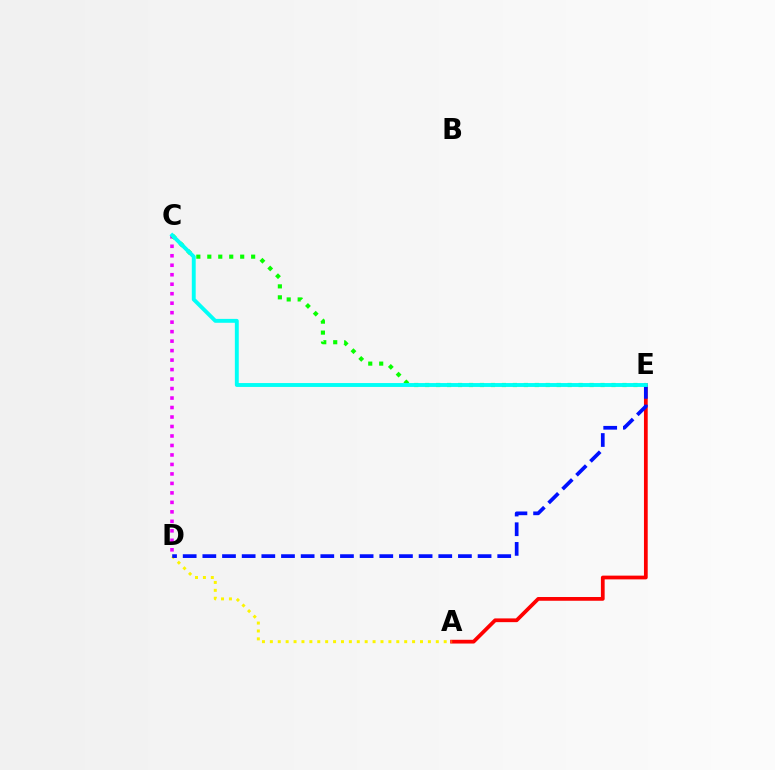{('C', 'D'): [{'color': '#ee00ff', 'line_style': 'dotted', 'thickness': 2.58}], ('C', 'E'): [{'color': '#08ff00', 'line_style': 'dotted', 'thickness': 2.98}, {'color': '#00fff6', 'line_style': 'solid', 'thickness': 2.8}], ('A', 'E'): [{'color': '#ff0000', 'line_style': 'solid', 'thickness': 2.7}], ('A', 'D'): [{'color': '#fcf500', 'line_style': 'dotted', 'thickness': 2.15}], ('D', 'E'): [{'color': '#0010ff', 'line_style': 'dashed', 'thickness': 2.67}]}